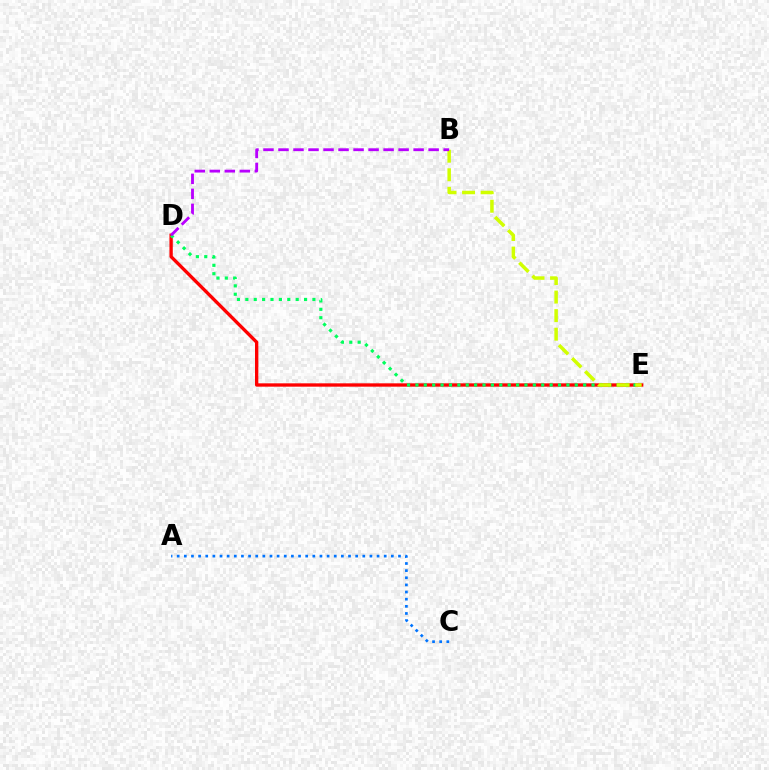{('D', 'E'): [{'color': '#ff0000', 'line_style': 'solid', 'thickness': 2.4}, {'color': '#00ff5c', 'line_style': 'dotted', 'thickness': 2.28}], ('A', 'C'): [{'color': '#0074ff', 'line_style': 'dotted', 'thickness': 1.94}], ('B', 'E'): [{'color': '#d1ff00', 'line_style': 'dashed', 'thickness': 2.52}], ('B', 'D'): [{'color': '#b900ff', 'line_style': 'dashed', 'thickness': 2.04}]}